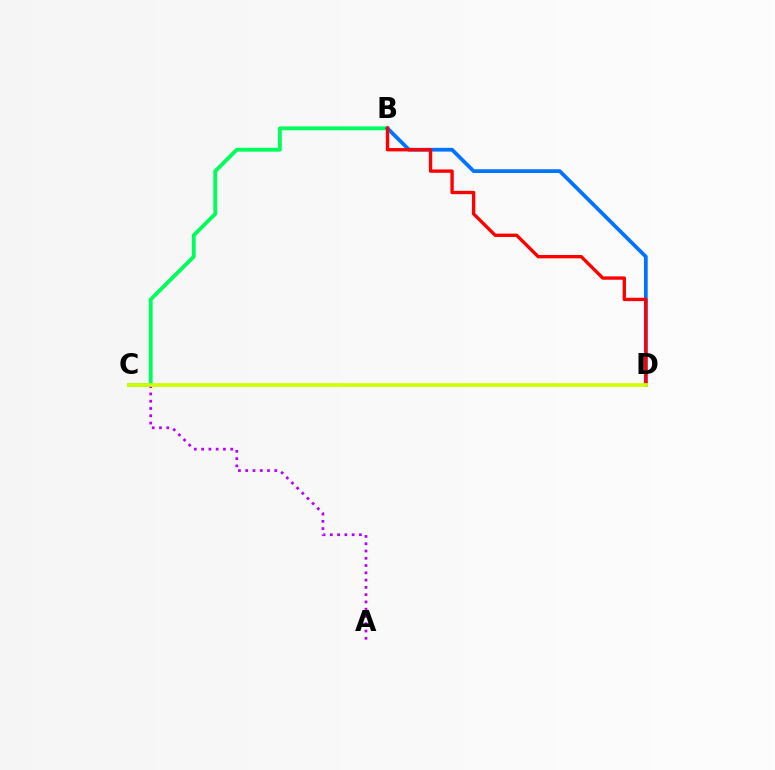{('B', 'C'): [{'color': '#00ff5c', 'line_style': 'solid', 'thickness': 2.78}], ('A', 'C'): [{'color': '#b900ff', 'line_style': 'dotted', 'thickness': 1.98}], ('B', 'D'): [{'color': '#0074ff', 'line_style': 'solid', 'thickness': 2.7}, {'color': '#ff0000', 'line_style': 'solid', 'thickness': 2.42}], ('C', 'D'): [{'color': '#d1ff00', 'line_style': 'solid', 'thickness': 2.68}]}